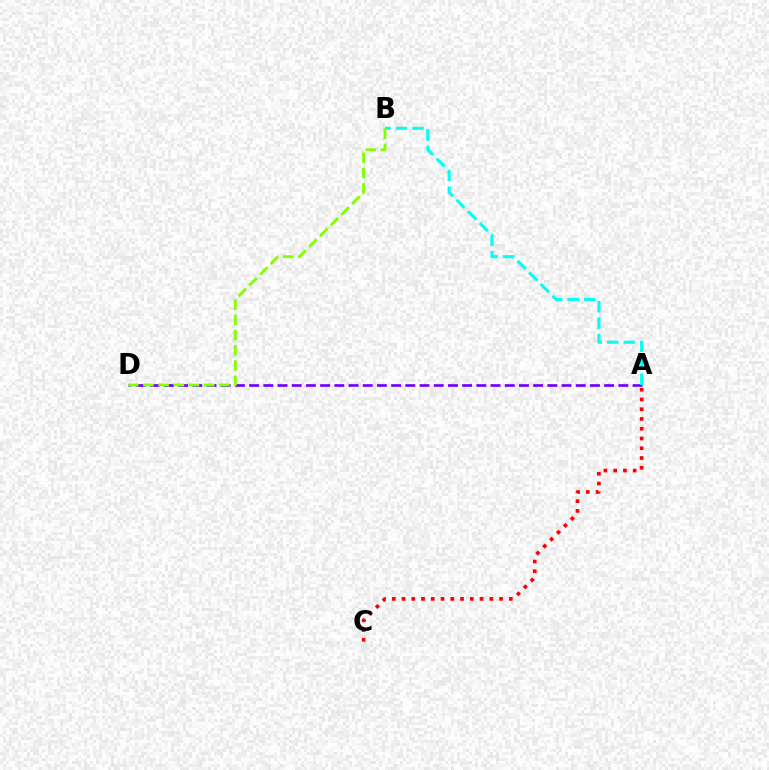{('A', 'C'): [{'color': '#ff0000', 'line_style': 'dotted', 'thickness': 2.65}], ('A', 'D'): [{'color': '#7200ff', 'line_style': 'dashed', 'thickness': 1.93}], ('A', 'B'): [{'color': '#00fff6', 'line_style': 'dashed', 'thickness': 2.24}], ('B', 'D'): [{'color': '#84ff00', 'line_style': 'dashed', 'thickness': 2.06}]}